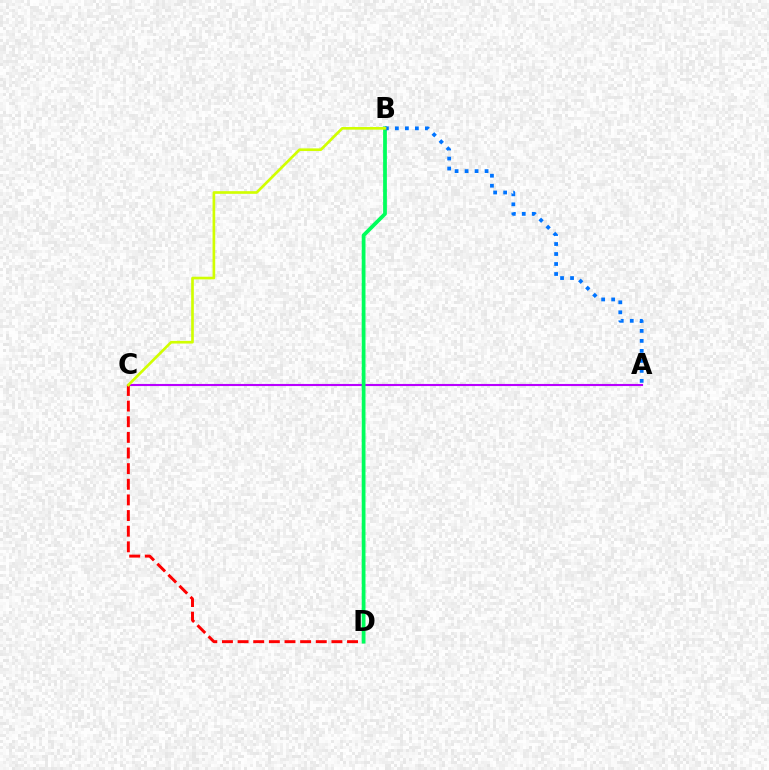{('A', 'C'): [{'color': '#b900ff', 'line_style': 'solid', 'thickness': 1.52}], ('C', 'D'): [{'color': '#ff0000', 'line_style': 'dashed', 'thickness': 2.12}], ('B', 'D'): [{'color': '#00ff5c', 'line_style': 'solid', 'thickness': 2.7}], ('A', 'B'): [{'color': '#0074ff', 'line_style': 'dotted', 'thickness': 2.72}], ('B', 'C'): [{'color': '#d1ff00', 'line_style': 'solid', 'thickness': 1.91}]}